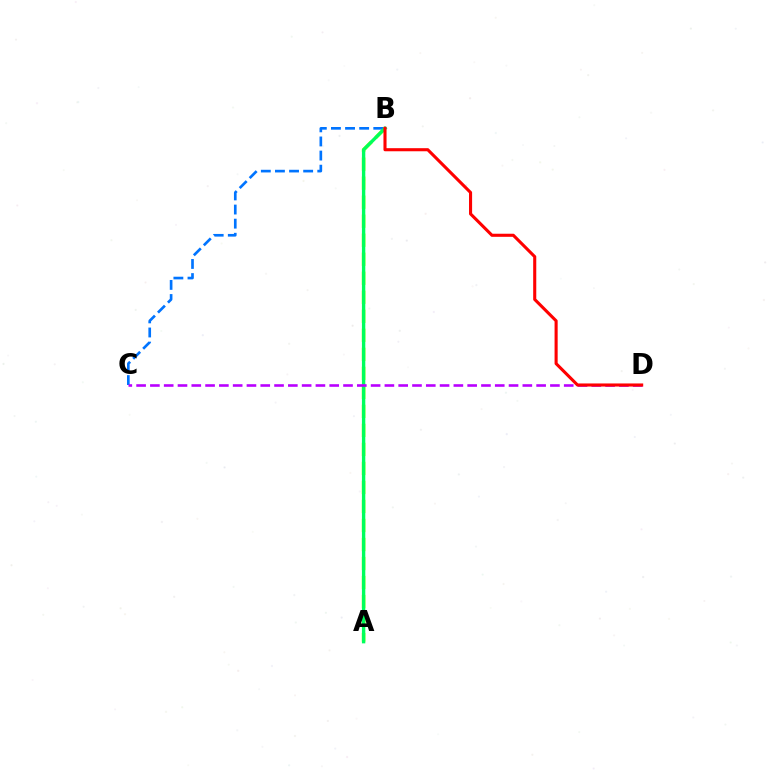{('A', 'B'): [{'color': '#d1ff00', 'line_style': 'dashed', 'thickness': 2.58}, {'color': '#00ff5c', 'line_style': 'solid', 'thickness': 2.43}], ('B', 'C'): [{'color': '#0074ff', 'line_style': 'dashed', 'thickness': 1.92}], ('C', 'D'): [{'color': '#b900ff', 'line_style': 'dashed', 'thickness': 1.87}], ('B', 'D'): [{'color': '#ff0000', 'line_style': 'solid', 'thickness': 2.22}]}